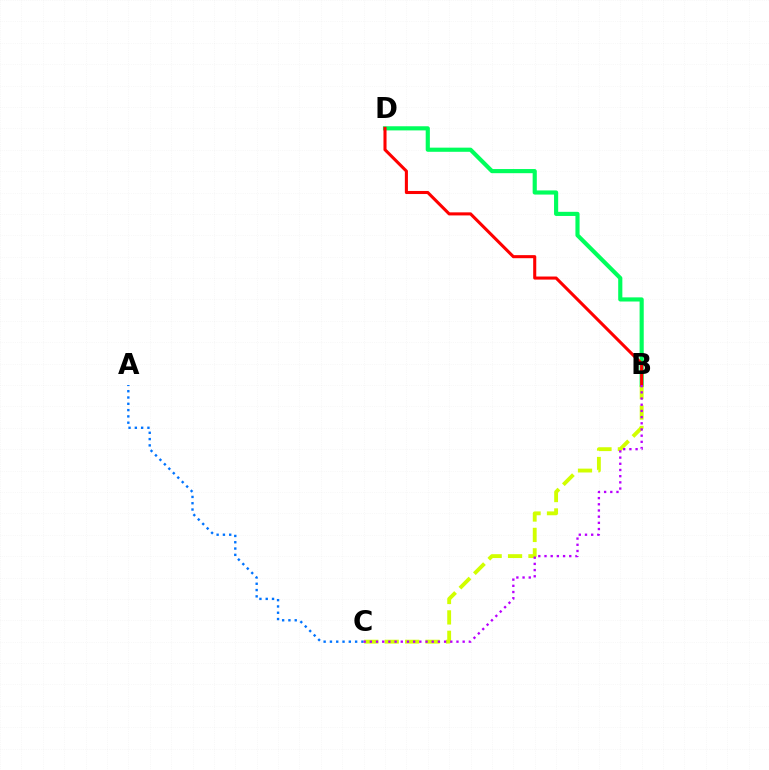{('A', 'C'): [{'color': '#0074ff', 'line_style': 'dotted', 'thickness': 1.71}], ('B', 'D'): [{'color': '#00ff5c', 'line_style': 'solid', 'thickness': 2.98}, {'color': '#ff0000', 'line_style': 'solid', 'thickness': 2.21}], ('B', 'C'): [{'color': '#d1ff00', 'line_style': 'dashed', 'thickness': 2.77}, {'color': '#b900ff', 'line_style': 'dotted', 'thickness': 1.68}]}